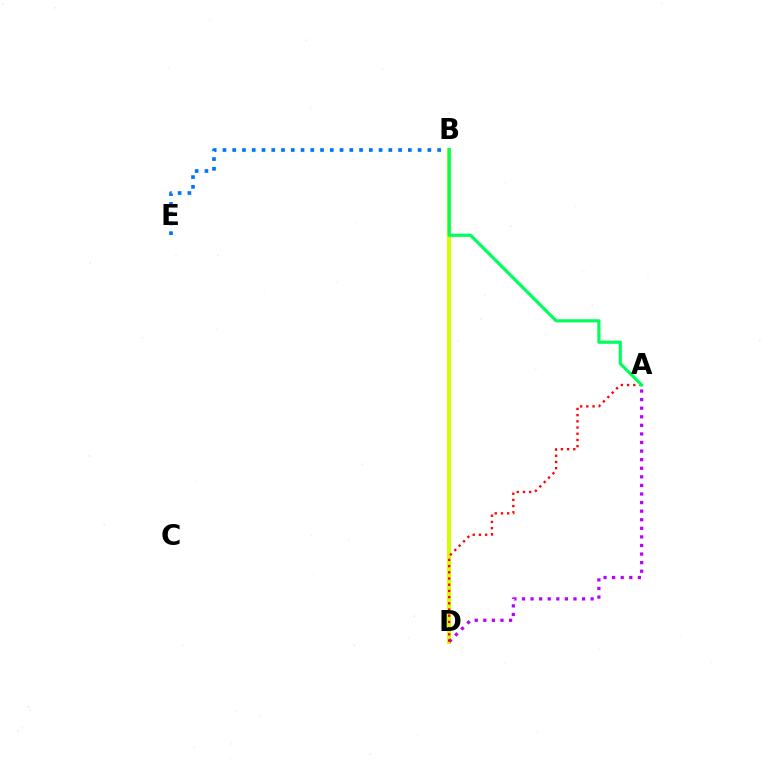{('B', 'E'): [{'color': '#0074ff', 'line_style': 'dotted', 'thickness': 2.65}], ('B', 'D'): [{'color': '#d1ff00', 'line_style': 'solid', 'thickness': 2.95}], ('A', 'D'): [{'color': '#b900ff', 'line_style': 'dotted', 'thickness': 2.33}, {'color': '#ff0000', 'line_style': 'dotted', 'thickness': 1.68}], ('A', 'B'): [{'color': '#00ff5c', 'line_style': 'solid', 'thickness': 2.28}]}